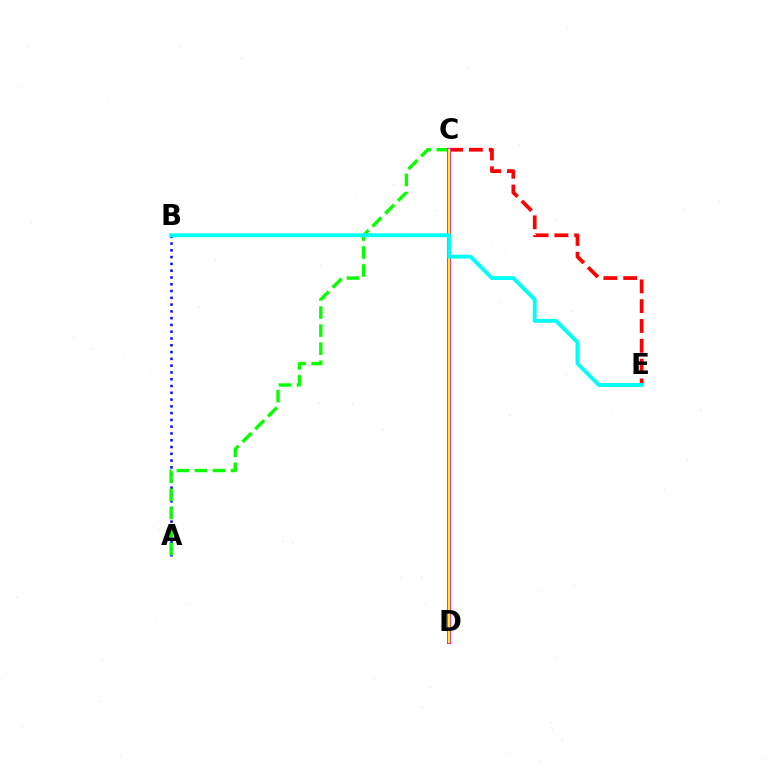{('A', 'B'): [{'color': '#0010ff', 'line_style': 'dotted', 'thickness': 1.84}], ('C', 'E'): [{'color': '#ff0000', 'line_style': 'dashed', 'thickness': 2.69}], ('A', 'C'): [{'color': '#08ff00', 'line_style': 'dashed', 'thickness': 2.45}], ('C', 'D'): [{'color': '#ee00ff', 'line_style': 'solid', 'thickness': 2.96}, {'color': '#fcf500', 'line_style': 'solid', 'thickness': 1.75}], ('B', 'E'): [{'color': '#00fff6', 'line_style': 'solid', 'thickness': 2.8}]}